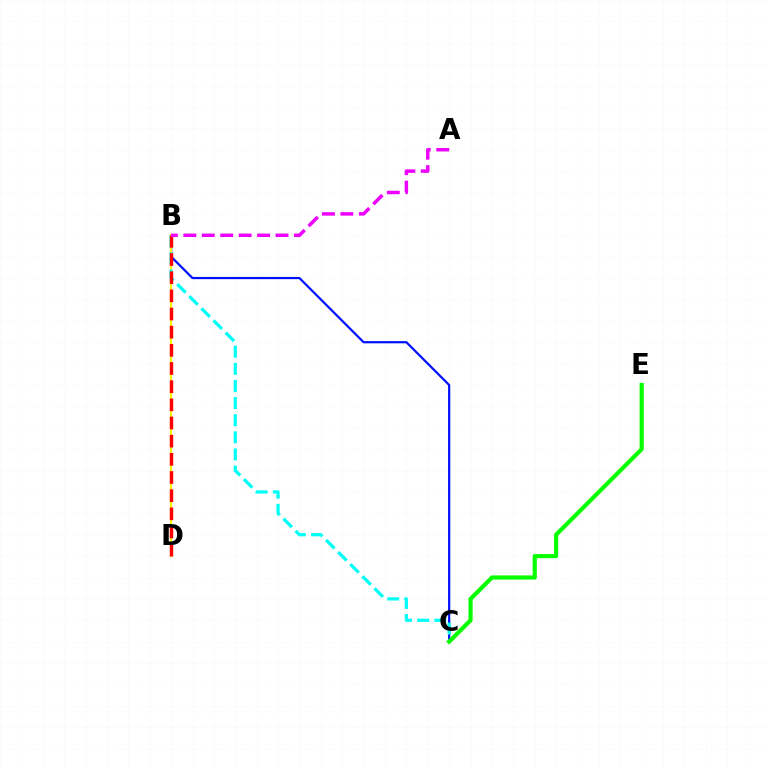{('B', 'C'): [{'color': '#0010ff', 'line_style': 'solid', 'thickness': 1.59}, {'color': '#00fff6', 'line_style': 'dashed', 'thickness': 2.33}], ('B', 'D'): [{'color': '#fcf500', 'line_style': 'solid', 'thickness': 1.53}, {'color': '#ff0000', 'line_style': 'dashed', 'thickness': 2.47}], ('C', 'E'): [{'color': '#08ff00', 'line_style': 'solid', 'thickness': 3.0}], ('A', 'B'): [{'color': '#ee00ff', 'line_style': 'dashed', 'thickness': 2.5}]}